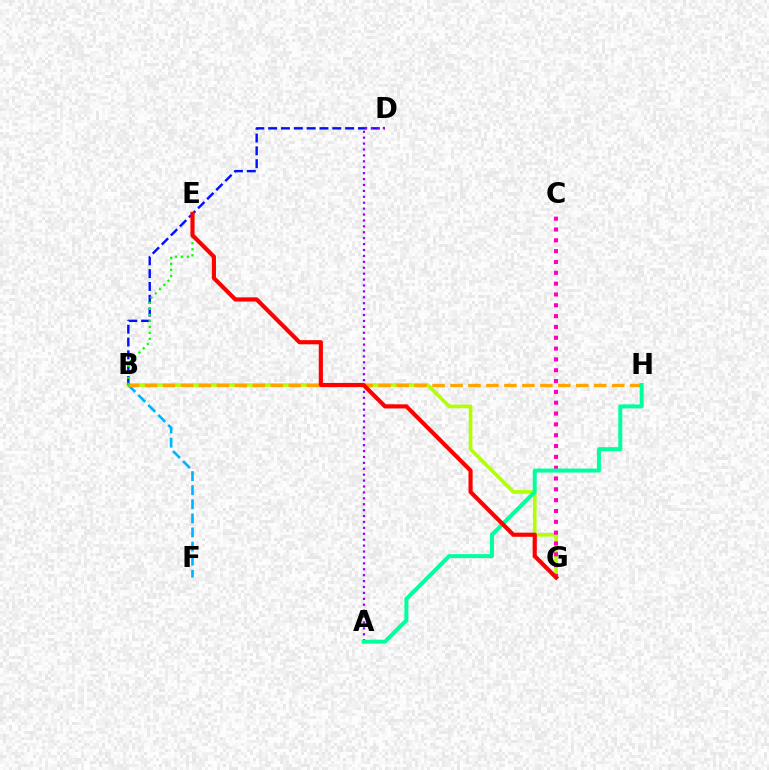{('B', 'G'): [{'color': '#b3ff00', 'line_style': 'solid', 'thickness': 2.62}], ('B', 'F'): [{'color': '#00b5ff', 'line_style': 'dashed', 'thickness': 1.91}], ('B', 'D'): [{'color': '#0010ff', 'line_style': 'dashed', 'thickness': 1.74}], ('B', 'H'): [{'color': '#ffa500', 'line_style': 'dashed', 'thickness': 2.44}], ('B', 'E'): [{'color': '#08ff00', 'line_style': 'dotted', 'thickness': 1.63}], ('A', 'D'): [{'color': '#9b00ff', 'line_style': 'dotted', 'thickness': 1.61}], ('C', 'G'): [{'color': '#ff00bd', 'line_style': 'dotted', 'thickness': 2.94}], ('A', 'H'): [{'color': '#00ff9d', 'line_style': 'solid', 'thickness': 2.87}], ('E', 'G'): [{'color': '#ff0000', 'line_style': 'solid', 'thickness': 2.99}]}